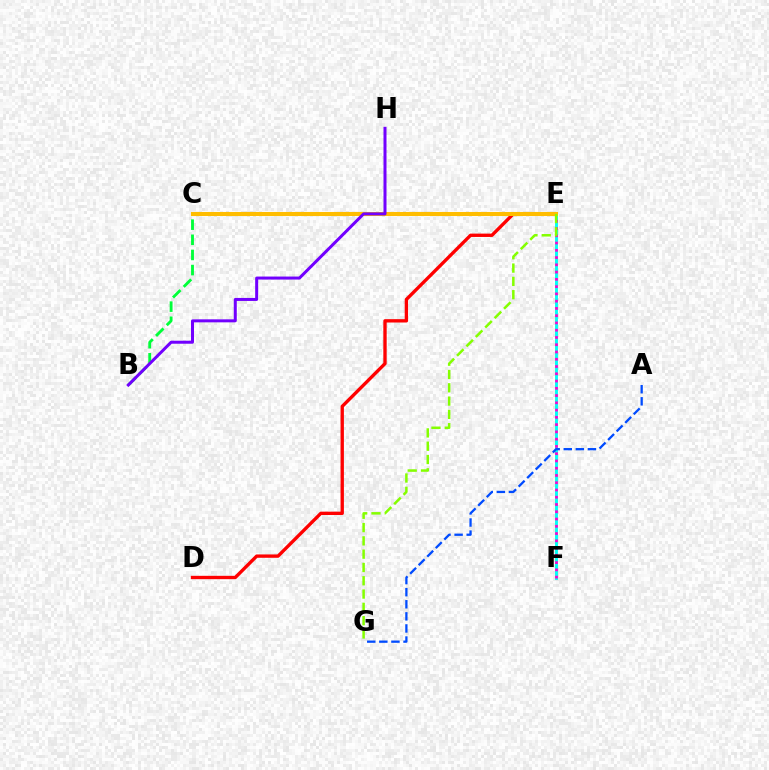{('E', 'F'): [{'color': '#00fff6', 'line_style': 'solid', 'thickness': 2.1}, {'color': '#ff00cf', 'line_style': 'dotted', 'thickness': 1.97}], ('D', 'E'): [{'color': '#ff0000', 'line_style': 'solid', 'thickness': 2.41}], ('A', 'G'): [{'color': '#004bff', 'line_style': 'dashed', 'thickness': 1.64}], ('B', 'C'): [{'color': '#00ff39', 'line_style': 'dashed', 'thickness': 2.06}], ('C', 'E'): [{'color': '#ffbd00', 'line_style': 'solid', 'thickness': 2.93}], ('E', 'G'): [{'color': '#84ff00', 'line_style': 'dashed', 'thickness': 1.81}], ('B', 'H'): [{'color': '#7200ff', 'line_style': 'solid', 'thickness': 2.17}]}